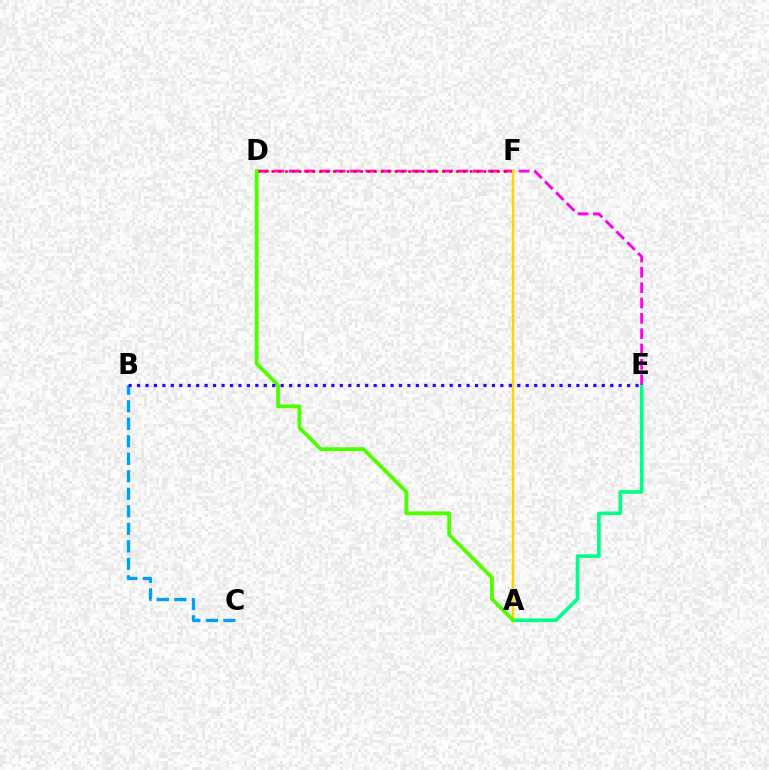{('A', 'E'): [{'color': '#00ff86', 'line_style': 'solid', 'thickness': 2.59}], ('D', 'E'): [{'color': '#ff00ed', 'line_style': 'dashed', 'thickness': 2.08}], ('D', 'F'): [{'color': '#ff0000', 'line_style': 'dotted', 'thickness': 1.86}], ('A', 'F'): [{'color': '#ffd500', 'line_style': 'solid', 'thickness': 1.78}], ('B', 'C'): [{'color': '#009eff', 'line_style': 'dashed', 'thickness': 2.38}], ('A', 'D'): [{'color': '#4fff00', 'line_style': 'solid', 'thickness': 2.75}], ('B', 'E'): [{'color': '#3700ff', 'line_style': 'dotted', 'thickness': 2.3}]}